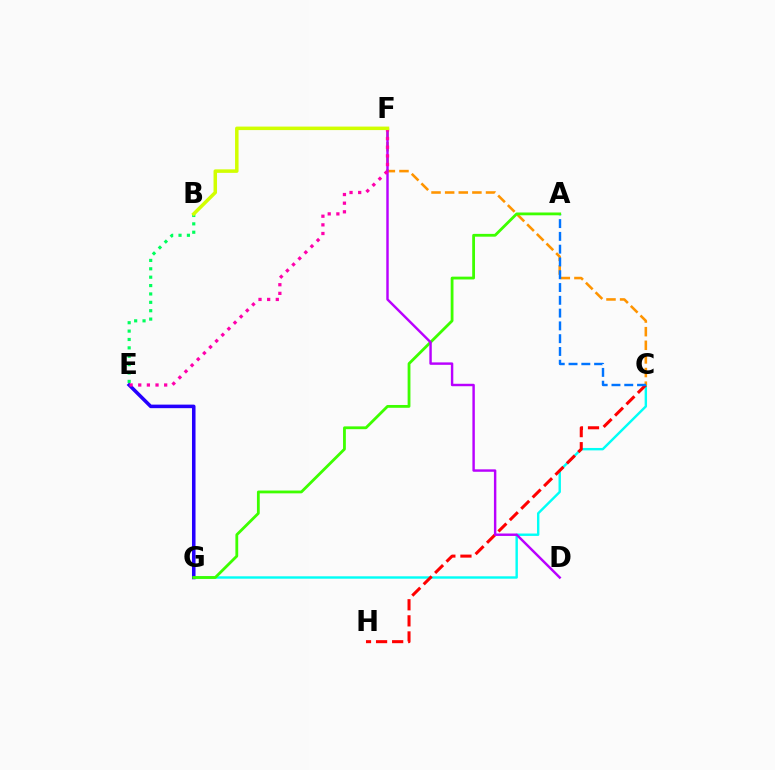{('C', 'G'): [{'color': '#00fff6', 'line_style': 'solid', 'thickness': 1.73}], ('C', 'F'): [{'color': '#ff9400', 'line_style': 'dashed', 'thickness': 1.85}], ('C', 'H'): [{'color': '#ff0000', 'line_style': 'dashed', 'thickness': 2.19}], ('E', 'G'): [{'color': '#2500ff', 'line_style': 'solid', 'thickness': 2.55}], ('A', 'C'): [{'color': '#0074ff', 'line_style': 'dashed', 'thickness': 1.74}], ('A', 'G'): [{'color': '#3dff00', 'line_style': 'solid', 'thickness': 2.02}], ('D', 'F'): [{'color': '#b900ff', 'line_style': 'solid', 'thickness': 1.75}], ('B', 'E'): [{'color': '#00ff5c', 'line_style': 'dotted', 'thickness': 2.28}], ('E', 'F'): [{'color': '#ff00ac', 'line_style': 'dotted', 'thickness': 2.35}], ('B', 'F'): [{'color': '#d1ff00', 'line_style': 'solid', 'thickness': 2.52}]}